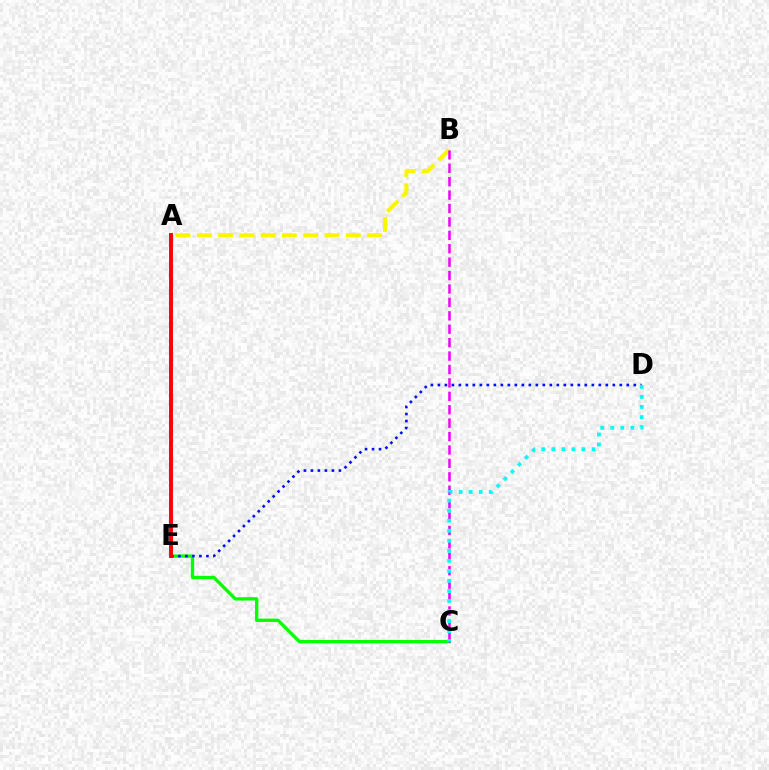{('A', 'B'): [{'color': '#fcf500', 'line_style': 'dashed', 'thickness': 2.89}], ('C', 'E'): [{'color': '#08ff00', 'line_style': 'solid', 'thickness': 2.4}], ('D', 'E'): [{'color': '#0010ff', 'line_style': 'dotted', 'thickness': 1.9}], ('A', 'E'): [{'color': '#ff0000', 'line_style': 'solid', 'thickness': 2.83}], ('B', 'C'): [{'color': '#ee00ff', 'line_style': 'dashed', 'thickness': 1.82}], ('C', 'D'): [{'color': '#00fff6', 'line_style': 'dotted', 'thickness': 2.73}]}